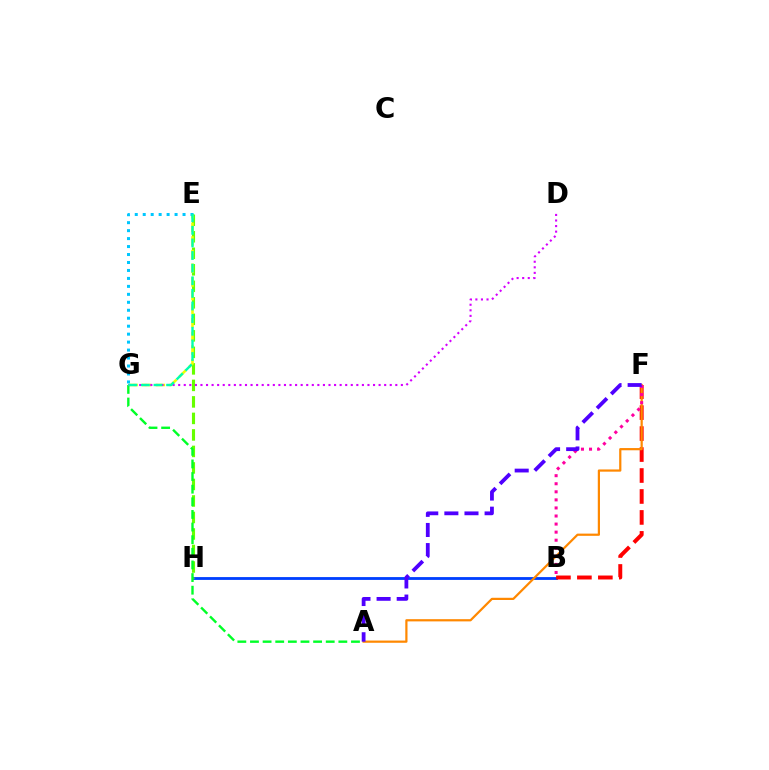{('B', 'H'): [{'color': '#003fff', 'line_style': 'solid', 'thickness': 2.03}], ('B', 'F'): [{'color': '#ff0000', 'line_style': 'dashed', 'thickness': 2.85}, {'color': '#ff00a0', 'line_style': 'dotted', 'thickness': 2.19}], ('A', 'F'): [{'color': '#ff8800', 'line_style': 'solid', 'thickness': 1.59}, {'color': '#4f00ff', 'line_style': 'dashed', 'thickness': 2.73}], ('E', 'H'): [{'color': '#66ff00', 'line_style': 'dashed', 'thickness': 2.24}], ('E', 'G'): [{'color': '#eeff00', 'line_style': 'dashed', 'thickness': 1.85}, {'color': '#00c7ff', 'line_style': 'dotted', 'thickness': 2.16}, {'color': '#00ffaf', 'line_style': 'dashed', 'thickness': 1.71}], ('A', 'G'): [{'color': '#00ff27', 'line_style': 'dashed', 'thickness': 1.72}], ('D', 'G'): [{'color': '#d600ff', 'line_style': 'dotted', 'thickness': 1.51}]}